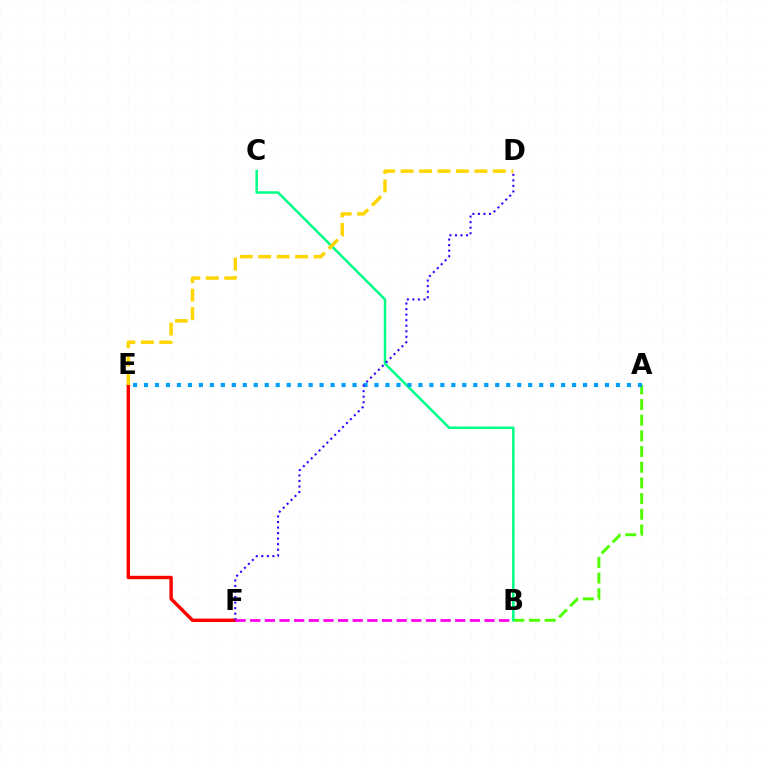{('E', 'F'): [{'color': '#ff0000', 'line_style': 'solid', 'thickness': 2.46}], ('A', 'B'): [{'color': '#4fff00', 'line_style': 'dashed', 'thickness': 2.13}], ('B', 'C'): [{'color': '#00ff86', 'line_style': 'solid', 'thickness': 1.81}], ('A', 'E'): [{'color': '#009eff', 'line_style': 'dotted', 'thickness': 2.98}], ('D', 'F'): [{'color': '#3700ff', 'line_style': 'dotted', 'thickness': 1.51}], ('D', 'E'): [{'color': '#ffd500', 'line_style': 'dashed', 'thickness': 2.51}], ('B', 'F'): [{'color': '#ff00ed', 'line_style': 'dashed', 'thickness': 1.99}]}